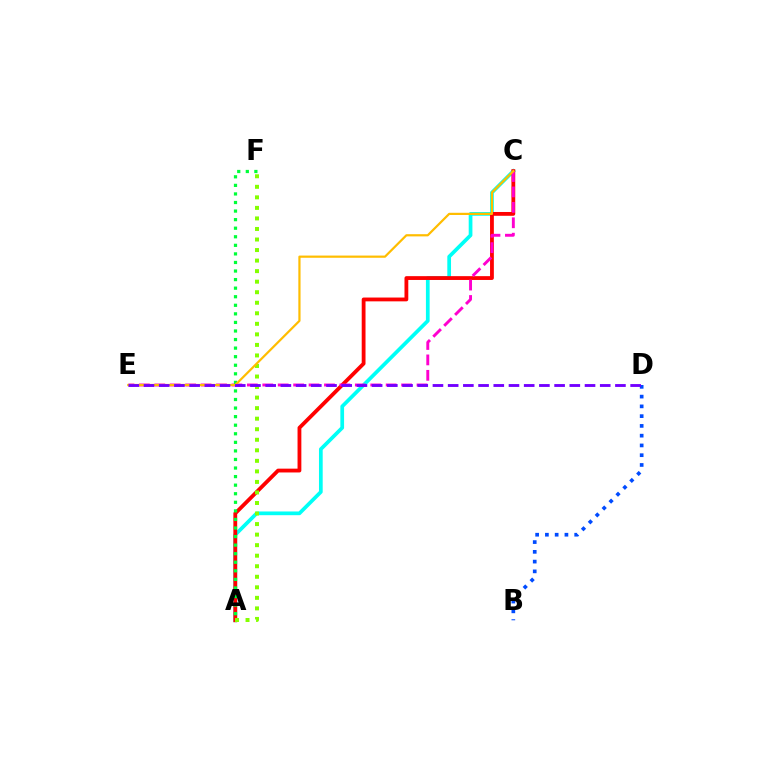{('A', 'C'): [{'color': '#00fff6', 'line_style': 'solid', 'thickness': 2.67}, {'color': '#ff0000', 'line_style': 'solid', 'thickness': 2.74}], ('A', 'F'): [{'color': '#84ff00', 'line_style': 'dotted', 'thickness': 2.86}, {'color': '#00ff39', 'line_style': 'dotted', 'thickness': 2.33}], ('C', 'E'): [{'color': '#ff00cf', 'line_style': 'dashed', 'thickness': 2.1}, {'color': '#ffbd00', 'line_style': 'solid', 'thickness': 1.59}], ('B', 'D'): [{'color': '#004bff', 'line_style': 'dotted', 'thickness': 2.65}], ('D', 'E'): [{'color': '#7200ff', 'line_style': 'dashed', 'thickness': 2.07}]}